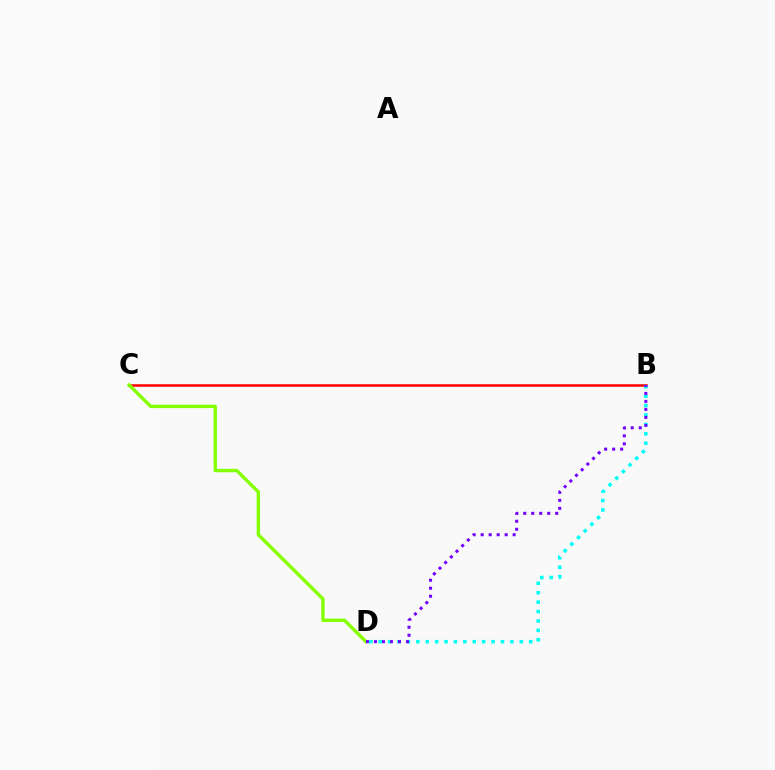{('B', 'C'): [{'color': '#ff0000', 'line_style': 'solid', 'thickness': 1.81}], ('B', 'D'): [{'color': '#00fff6', 'line_style': 'dotted', 'thickness': 2.56}, {'color': '#7200ff', 'line_style': 'dotted', 'thickness': 2.17}], ('C', 'D'): [{'color': '#84ff00', 'line_style': 'solid', 'thickness': 2.42}]}